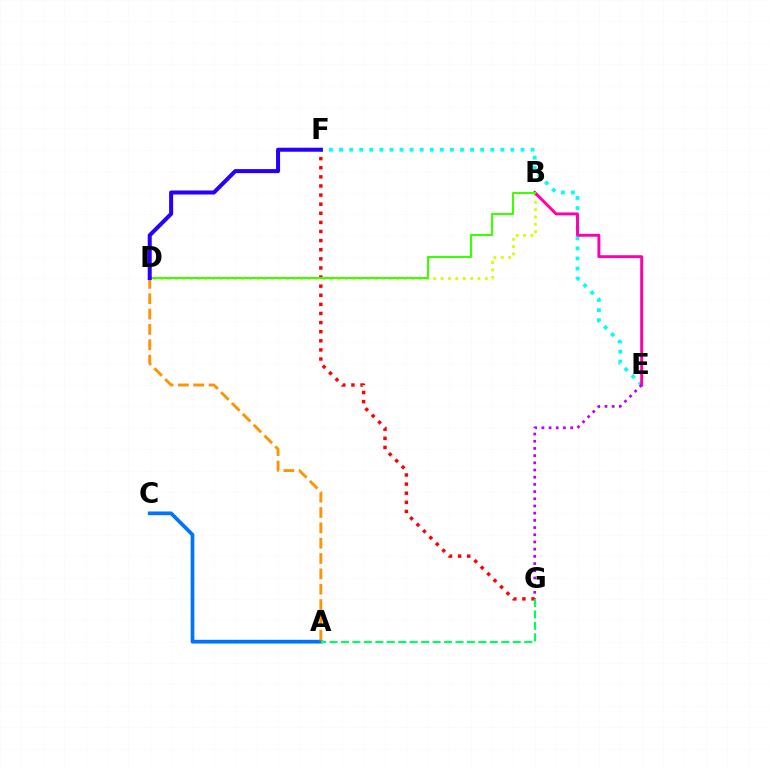{('B', 'D'): [{'color': '#d1ff00', 'line_style': 'dotted', 'thickness': 2.0}, {'color': '#3dff00', 'line_style': 'solid', 'thickness': 1.5}], ('A', 'C'): [{'color': '#0074ff', 'line_style': 'solid', 'thickness': 2.67}], ('E', 'F'): [{'color': '#00fff6', 'line_style': 'dotted', 'thickness': 2.74}], ('B', 'E'): [{'color': '#ff00ac', 'line_style': 'solid', 'thickness': 2.11}], ('E', 'G'): [{'color': '#b900ff', 'line_style': 'dotted', 'thickness': 1.96}], ('F', 'G'): [{'color': '#ff0000', 'line_style': 'dotted', 'thickness': 2.47}], ('A', 'D'): [{'color': '#ff9400', 'line_style': 'dashed', 'thickness': 2.08}], ('D', 'F'): [{'color': '#2500ff', 'line_style': 'solid', 'thickness': 2.89}], ('A', 'G'): [{'color': '#00ff5c', 'line_style': 'dashed', 'thickness': 1.56}]}